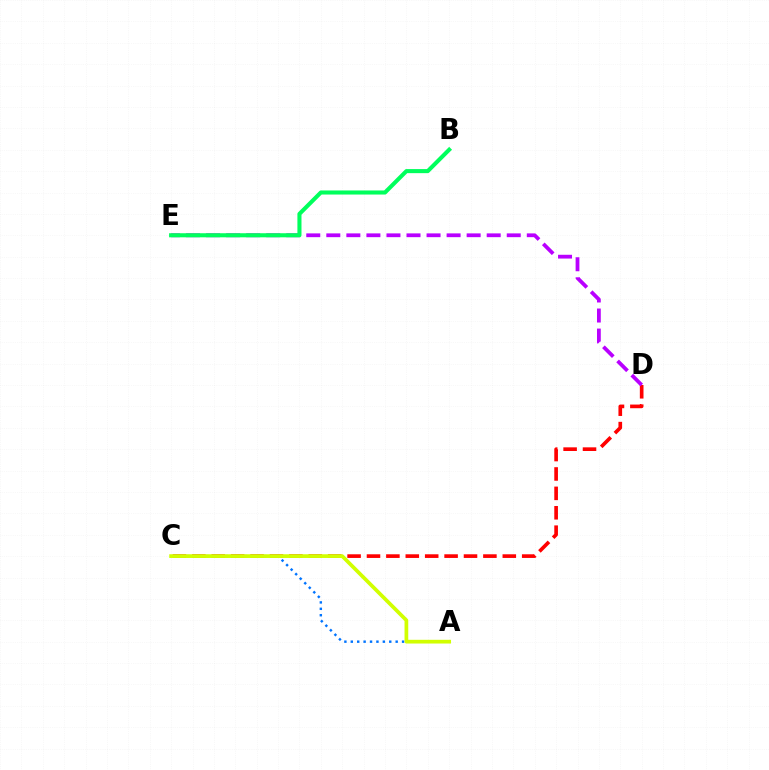{('C', 'D'): [{'color': '#ff0000', 'line_style': 'dashed', 'thickness': 2.64}], ('D', 'E'): [{'color': '#b900ff', 'line_style': 'dashed', 'thickness': 2.72}], ('B', 'E'): [{'color': '#00ff5c', 'line_style': 'solid', 'thickness': 2.94}], ('A', 'C'): [{'color': '#0074ff', 'line_style': 'dotted', 'thickness': 1.74}, {'color': '#d1ff00', 'line_style': 'solid', 'thickness': 2.68}]}